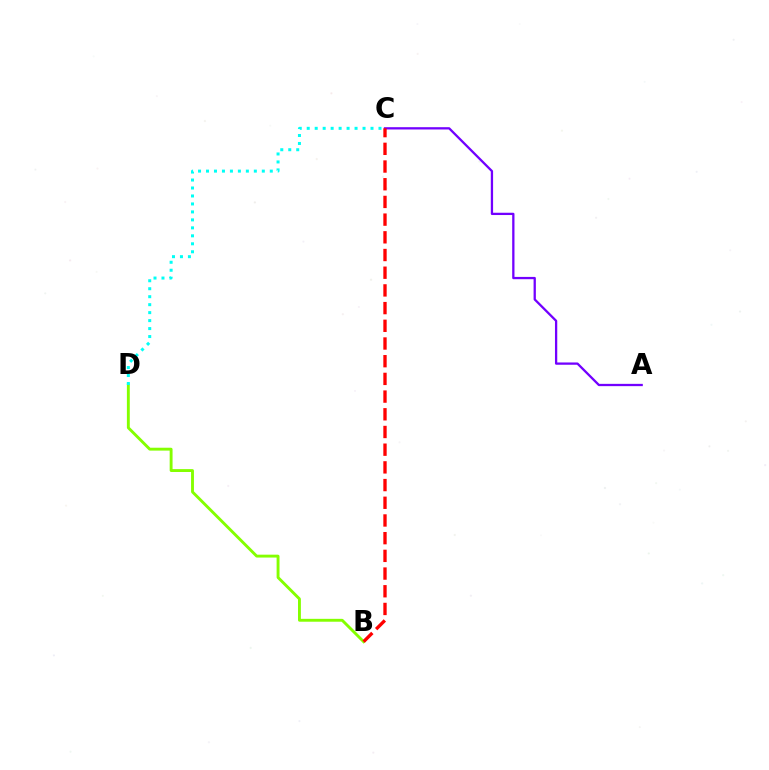{('B', 'D'): [{'color': '#84ff00', 'line_style': 'solid', 'thickness': 2.08}], ('A', 'C'): [{'color': '#7200ff', 'line_style': 'solid', 'thickness': 1.65}], ('C', 'D'): [{'color': '#00fff6', 'line_style': 'dotted', 'thickness': 2.17}], ('B', 'C'): [{'color': '#ff0000', 'line_style': 'dashed', 'thickness': 2.4}]}